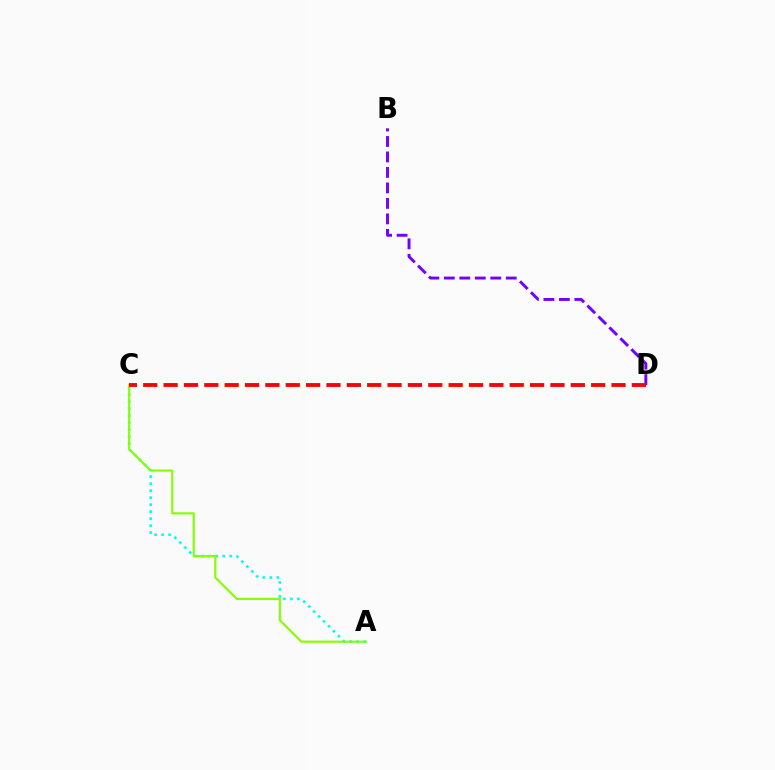{('A', 'C'): [{'color': '#00fff6', 'line_style': 'dotted', 'thickness': 1.9}, {'color': '#84ff00', 'line_style': 'solid', 'thickness': 1.53}], ('B', 'D'): [{'color': '#7200ff', 'line_style': 'dashed', 'thickness': 2.1}], ('C', 'D'): [{'color': '#ff0000', 'line_style': 'dashed', 'thickness': 2.77}]}